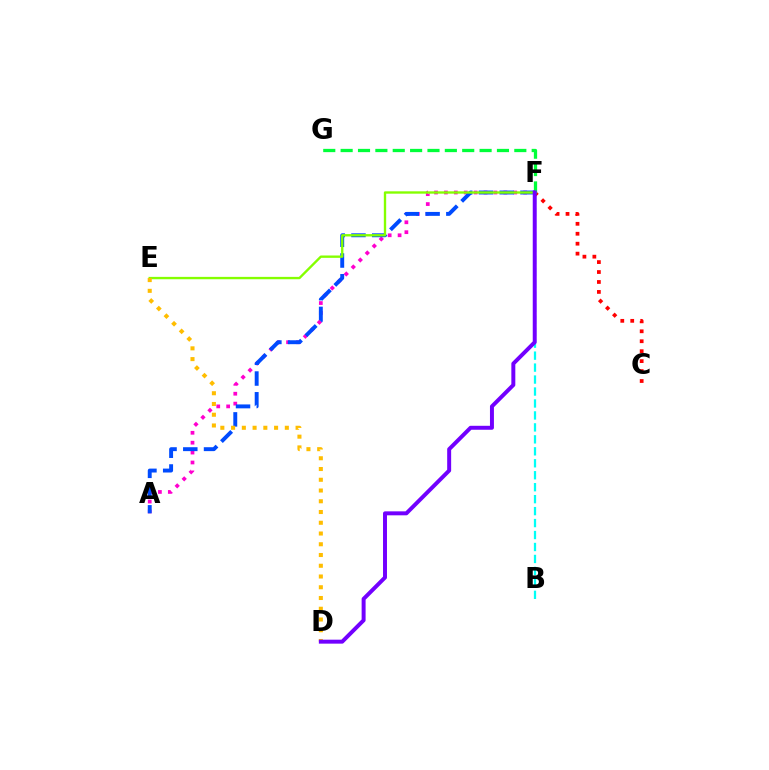{('C', 'F'): [{'color': '#ff0000', 'line_style': 'dotted', 'thickness': 2.7}], ('B', 'F'): [{'color': '#00fff6', 'line_style': 'dashed', 'thickness': 1.62}], ('F', 'G'): [{'color': '#00ff39', 'line_style': 'dashed', 'thickness': 2.36}], ('A', 'F'): [{'color': '#ff00cf', 'line_style': 'dotted', 'thickness': 2.69}, {'color': '#004bff', 'line_style': 'dashed', 'thickness': 2.82}], ('E', 'F'): [{'color': '#84ff00', 'line_style': 'solid', 'thickness': 1.7}], ('D', 'E'): [{'color': '#ffbd00', 'line_style': 'dotted', 'thickness': 2.92}], ('D', 'F'): [{'color': '#7200ff', 'line_style': 'solid', 'thickness': 2.85}]}